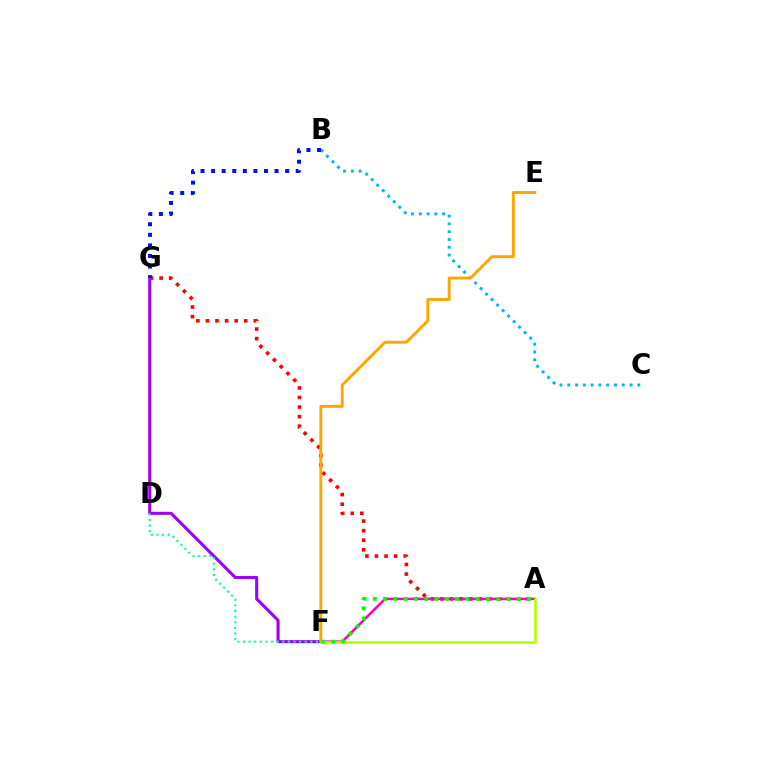{('A', 'G'): [{'color': '#ff0000', 'line_style': 'dotted', 'thickness': 2.6}], ('B', 'C'): [{'color': '#00b5ff', 'line_style': 'dotted', 'thickness': 2.12}], ('F', 'G'): [{'color': '#9b00ff', 'line_style': 'solid', 'thickness': 2.22}], ('A', 'F'): [{'color': '#ff00bd', 'line_style': 'solid', 'thickness': 1.81}, {'color': '#b3ff00', 'line_style': 'solid', 'thickness': 1.89}, {'color': '#08ff00', 'line_style': 'dotted', 'thickness': 2.79}], ('E', 'F'): [{'color': '#ffa500', 'line_style': 'solid', 'thickness': 2.1}], ('D', 'F'): [{'color': '#00ff9d', 'line_style': 'dotted', 'thickness': 1.53}], ('B', 'G'): [{'color': '#0010ff', 'line_style': 'dotted', 'thickness': 2.87}]}